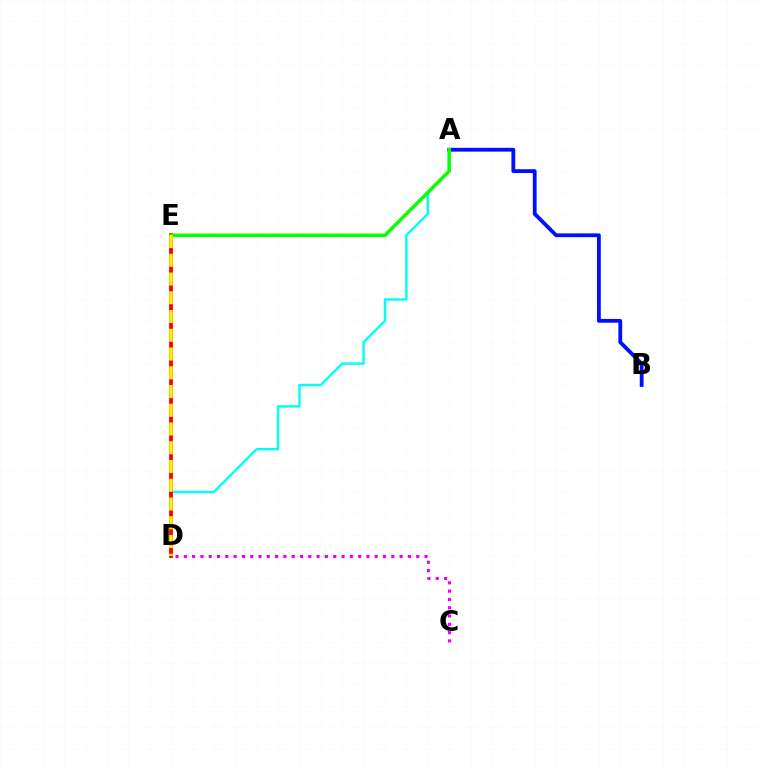{('A', 'D'): [{'color': '#00fff6', 'line_style': 'solid', 'thickness': 1.75}], ('C', 'D'): [{'color': '#ee00ff', 'line_style': 'dotted', 'thickness': 2.26}], ('A', 'B'): [{'color': '#0010ff', 'line_style': 'solid', 'thickness': 2.74}], ('D', 'E'): [{'color': '#ff0000', 'line_style': 'solid', 'thickness': 2.76}, {'color': '#fcf500', 'line_style': 'dashed', 'thickness': 2.55}], ('A', 'E'): [{'color': '#08ff00', 'line_style': 'solid', 'thickness': 2.51}]}